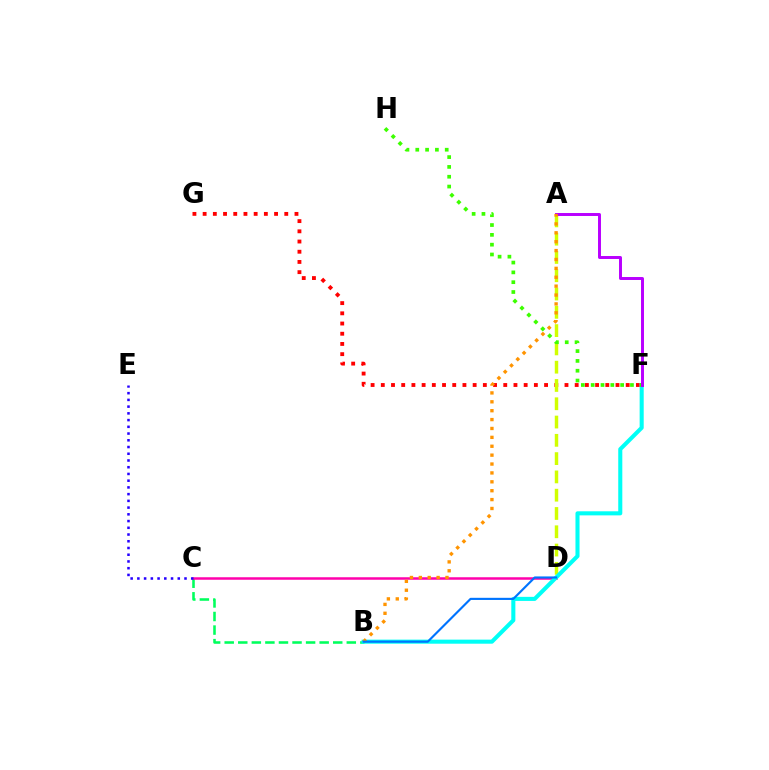{('F', 'G'): [{'color': '#ff0000', 'line_style': 'dotted', 'thickness': 2.77}], ('B', 'C'): [{'color': '#00ff5c', 'line_style': 'dashed', 'thickness': 1.84}], ('C', 'D'): [{'color': '#ff00ac', 'line_style': 'solid', 'thickness': 1.8}], ('A', 'D'): [{'color': '#d1ff00', 'line_style': 'dashed', 'thickness': 2.48}], ('B', 'F'): [{'color': '#00fff6', 'line_style': 'solid', 'thickness': 2.93}], ('F', 'H'): [{'color': '#3dff00', 'line_style': 'dotted', 'thickness': 2.67}], ('A', 'F'): [{'color': '#b900ff', 'line_style': 'solid', 'thickness': 2.13}], ('A', 'B'): [{'color': '#ff9400', 'line_style': 'dotted', 'thickness': 2.42}], ('C', 'E'): [{'color': '#2500ff', 'line_style': 'dotted', 'thickness': 1.83}], ('B', 'D'): [{'color': '#0074ff', 'line_style': 'solid', 'thickness': 1.54}]}